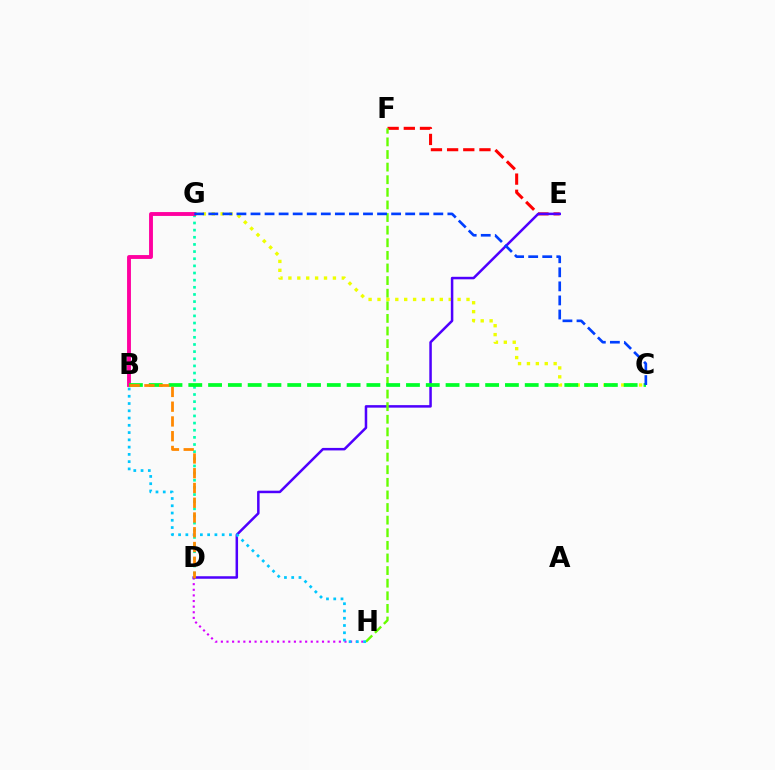{('D', 'G'): [{'color': '#00ffaf', 'line_style': 'dotted', 'thickness': 1.94}], ('D', 'H'): [{'color': '#d600ff', 'line_style': 'dotted', 'thickness': 1.53}], ('C', 'G'): [{'color': '#eeff00', 'line_style': 'dotted', 'thickness': 2.42}, {'color': '#003fff', 'line_style': 'dashed', 'thickness': 1.91}], ('E', 'F'): [{'color': '#ff0000', 'line_style': 'dashed', 'thickness': 2.2}], ('D', 'E'): [{'color': '#4f00ff', 'line_style': 'solid', 'thickness': 1.81}], ('F', 'H'): [{'color': '#66ff00', 'line_style': 'dashed', 'thickness': 1.71}], ('B', 'G'): [{'color': '#ff00a0', 'line_style': 'solid', 'thickness': 2.79}], ('B', 'C'): [{'color': '#00ff27', 'line_style': 'dashed', 'thickness': 2.69}], ('B', 'H'): [{'color': '#00c7ff', 'line_style': 'dotted', 'thickness': 1.97}], ('B', 'D'): [{'color': '#ff8800', 'line_style': 'dashed', 'thickness': 2.0}]}